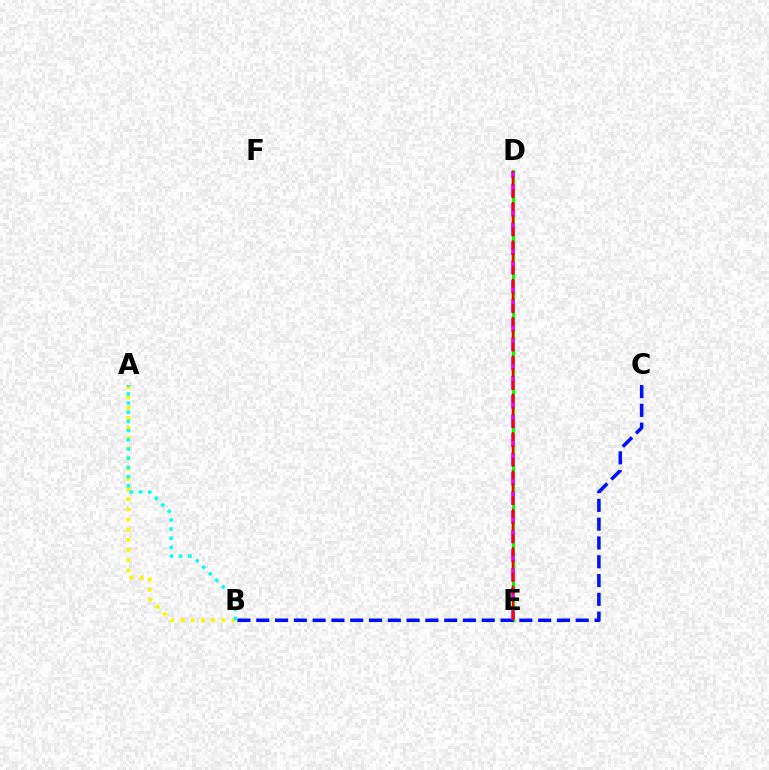{('D', 'E'): [{'color': '#08ff00', 'line_style': 'solid', 'thickness': 2.47}, {'color': '#ee00ff', 'line_style': 'dashed', 'thickness': 2.61}, {'color': '#ff0000', 'line_style': 'dashed', 'thickness': 1.74}], ('A', 'B'): [{'color': '#fcf500', 'line_style': 'dotted', 'thickness': 2.76}, {'color': '#00fff6', 'line_style': 'dotted', 'thickness': 2.5}], ('B', 'C'): [{'color': '#0010ff', 'line_style': 'dashed', 'thickness': 2.55}]}